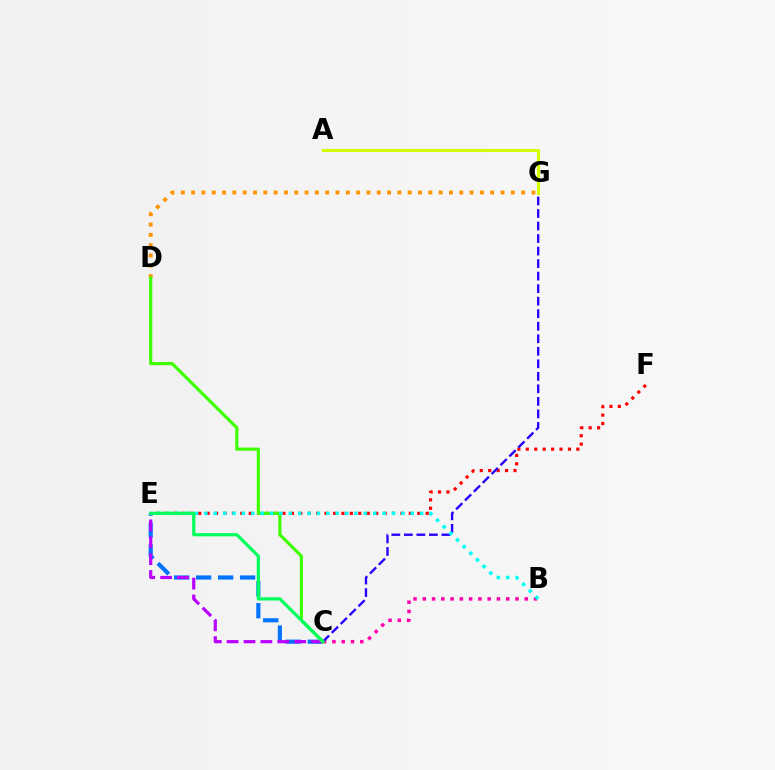{('C', 'E'): [{'color': '#0074ff', 'line_style': 'dashed', 'thickness': 2.98}, {'color': '#b900ff', 'line_style': 'dashed', 'thickness': 2.29}, {'color': '#00ff5c', 'line_style': 'solid', 'thickness': 2.32}], ('B', 'C'): [{'color': '#ff00ac', 'line_style': 'dotted', 'thickness': 2.52}], ('E', 'F'): [{'color': '#ff0000', 'line_style': 'dotted', 'thickness': 2.29}], ('D', 'G'): [{'color': '#ff9400', 'line_style': 'dotted', 'thickness': 2.8}], ('C', 'G'): [{'color': '#2500ff', 'line_style': 'dashed', 'thickness': 1.7}], ('C', 'D'): [{'color': '#3dff00', 'line_style': 'solid', 'thickness': 2.28}], ('A', 'G'): [{'color': '#d1ff00', 'line_style': 'solid', 'thickness': 2.22}], ('B', 'E'): [{'color': '#00fff6', 'line_style': 'dotted', 'thickness': 2.55}]}